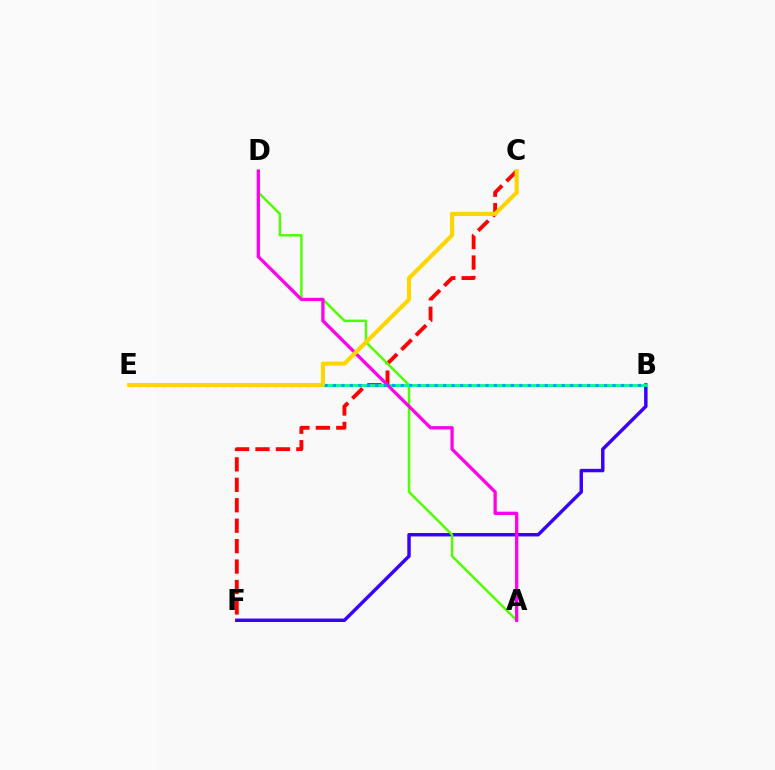{('C', 'F'): [{'color': '#ff0000', 'line_style': 'dashed', 'thickness': 2.78}], ('B', 'F'): [{'color': '#3700ff', 'line_style': 'solid', 'thickness': 2.48}], ('A', 'D'): [{'color': '#4fff00', 'line_style': 'solid', 'thickness': 1.78}, {'color': '#ff00ed', 'line_style': 'solid', 'thickness': 2.36}], ('B', 'E'): [{'color': '#00ff86', 'line_style': 'solid', 'thickness': 2.04}, {'color': '#009eff', 'line_style': 'dotted', 'thickness': 2.3}], ('C', 'E'): [{'color': '#ffd500', 'line_style': 'solid', 'thickness': 2.96}]}